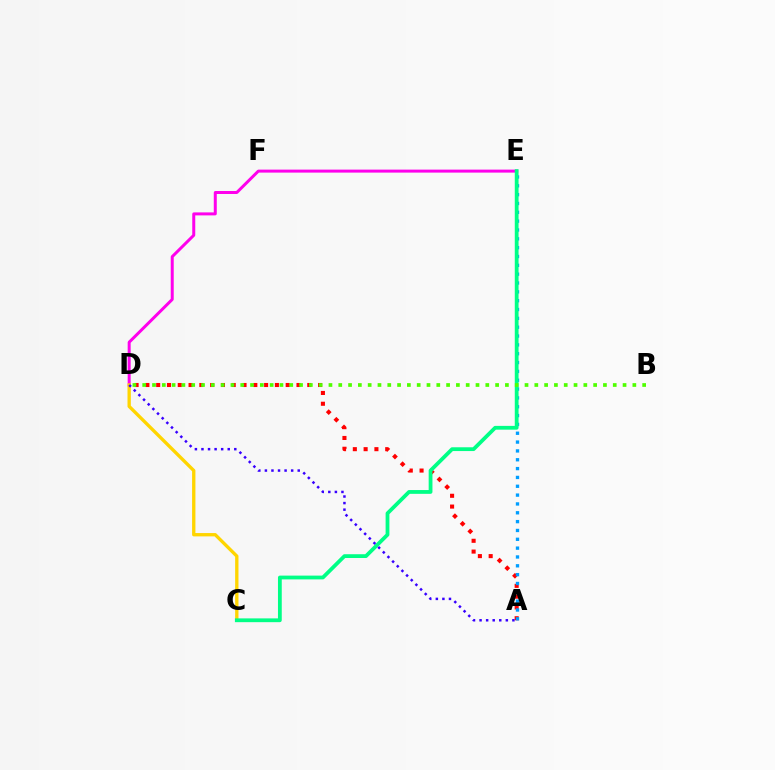{('D', 'E'): [{'color': '#ff00ed', 'line_style': 'solid', 'thickness': 2.15}], ('A', 'D'): [{'color': '#ff0000', 'line_style': 'dotted', 'thickness': 2.93}, {'color': '#3700ff', 'line_style': 'dotted', 'thickness': 1.78}], ('C', 'D'): [{'color': '#ffd500', 'line_style': 'solid', 'thickness': 2.39}], ('A', 'E'): [{'color': '#009eff', 'line_style': 'dotted', 'thickness': 2.4}], ('C', 'E'): [{'color': '#00ff86', 'line_style': 'solid', 'thickness': 2.72}], ('B', 'D'): [{'color': '#4fff00', 'line_style': 'dotted', 'thickness': 2.66}]}